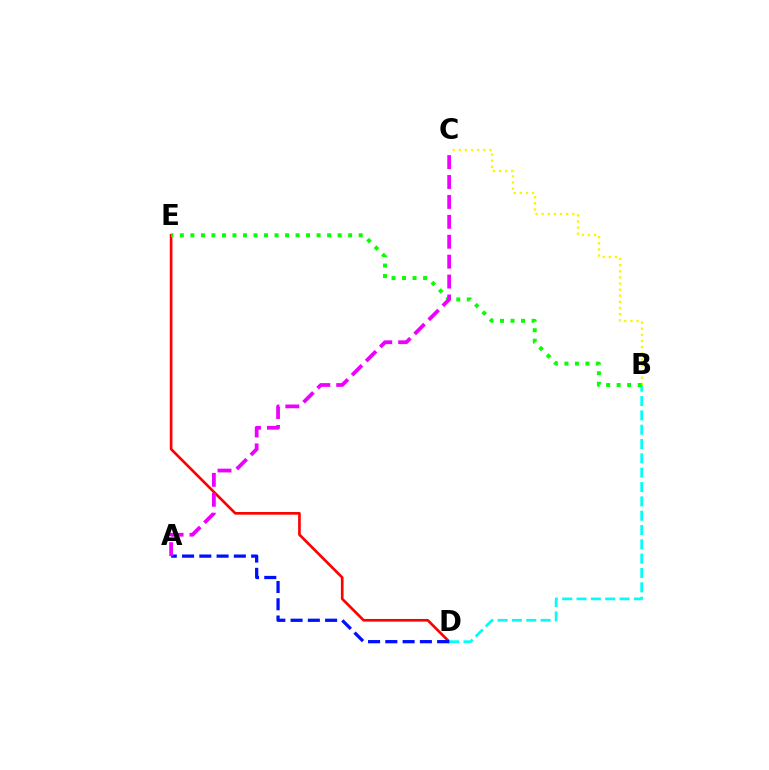{('D', 'E'): [{'color': '#ff0000', 'line_style': 'solid', 'thickness': 1.92}], ('B', 'C'): [{'color': '#fcf500', 'line_style': 'dotted', 'thickness': 1.66}], ('B', 'D'): [{'color': '#00fff6', 'line_style': 'dashed', 'thickness': 1.95}], ('B', 'E'): [{'color': '#08ff00', 'line_style': 'dotted', 'thickness': 2.86}], ('A', 'D'): [{'color': '#0010ff', 'line_style': 'dashed', 'thickness': 2.35}], ('A', 'C'): [{'color': '#ee00ff', 'line_style': 'dashed', 'thickness': 2.7}]}